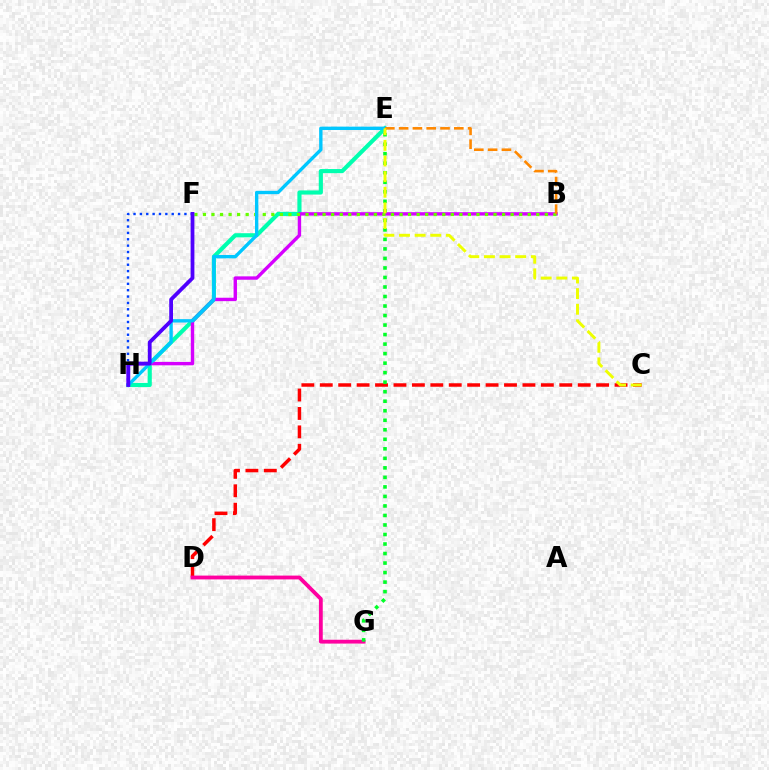{('E', 'H'): [{'color': '#00ffaf', 'line_style': 'solid', 'thickness': 2.98}, {'color': '#00c7ff', 'line_style': 'solid', 'thickness': 2.42}], ('C', 'D'): [{'color': '#ff0000', 'line_style': 'dashed', 'thickness': 2.5}], ('D', 'G'): [{'color': '#ff00a0', 'line_style': 'solid', 'thickness': 2.75}], ('B', 'H'): [{'color': '#d600ff', 'line_style': 'solid', 'thickness': 2.45}], ('B', 'F'): [{'color': '#66ff00', 'line_style': 'dotted', 'thickness': 2.32}], ('E', 'G'): [{'color': '#00ff27', 'line_style': 'dotted', 'thickness': 2.59}], ('F', 'H'): [{'color': '#003fff', 'line_style': 'dotted', 'thickness': 1.73}, {'color': '#4f00ff', 'line_style': 'solid', 'thickness': 2.72}], ('B', 'E'): [{'color': '#ff8800', 'line_style': 'dashed', 'thickness': 1.87}], ('C', 'E'): [{'color': '#eeff00', 'line_style': 'dashed', 'thickness': 2.12}]}